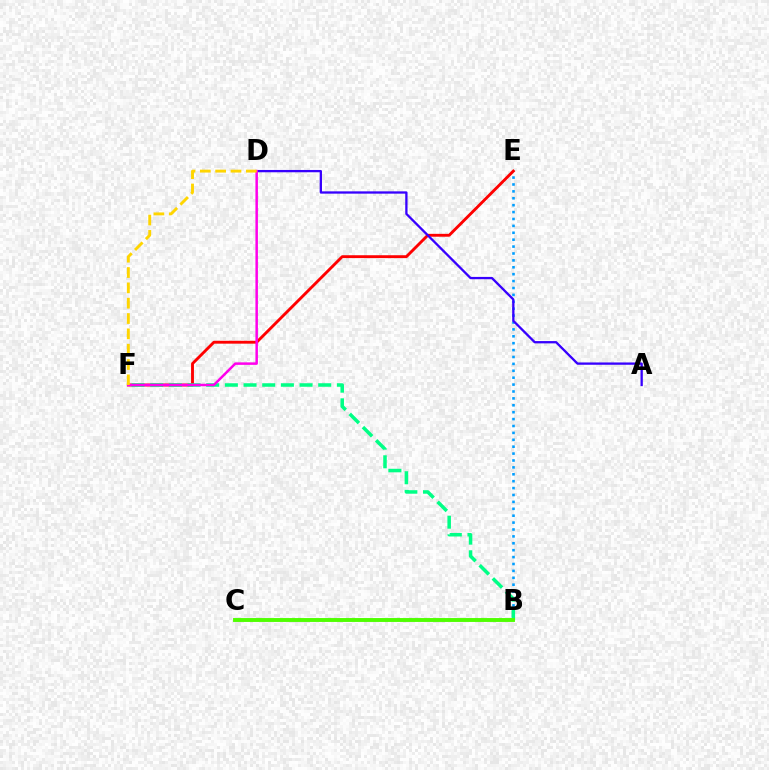{('B', 'E'): [{'color': '#009eff', 'line_style': 'dotted', 'thickness': 1.87}], ('E', 'F'): [{'color': '#ff0000', 'line_style': 'solid', 'thickness': 2.07}], ('B', 'F'): [{'color': '#00ff86', 'line_style': 'dashed', 'thickness': 2.54}], ('A', 'D'): [{'color': '#3700ff', 'line_style': 'solid', 'thickness': 1.66}], ('D', 'F'): [{'color': '#ff00ed', 'line_style': 'solid', 'thickness': 1.8}, {'color': '#ffd500', 'line_style': 'dashed', 'thickness': 2.08}], ('B', 'C'): [{'color': '#4fff00', 'line_style': 'solid', 'thickness': 2.81}]}